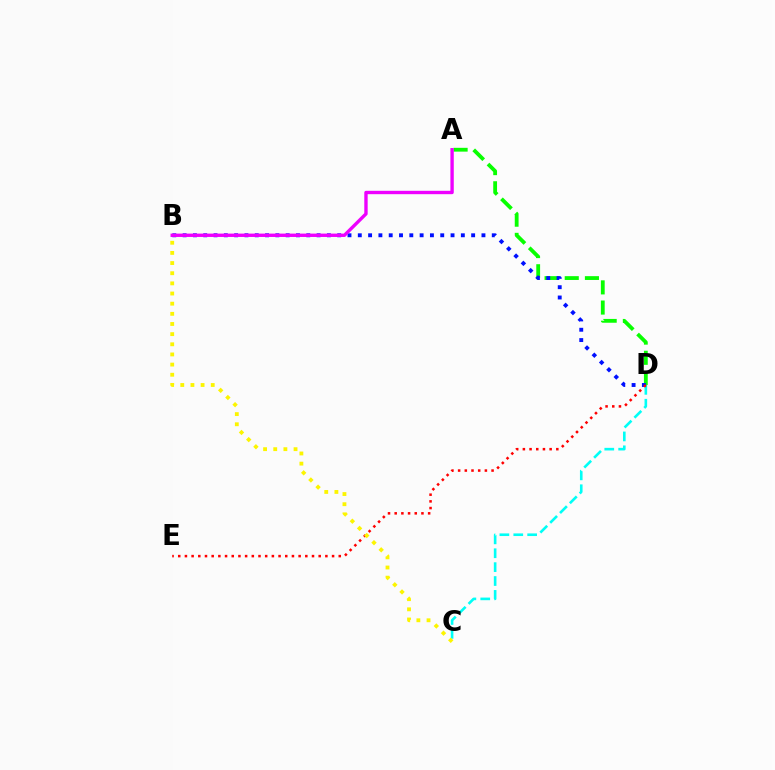{('A', 'D'): [{'color': '#08ff00', 'line_style': 'dashed', 'thickness': 2.74}], ('B', 'D'): [{'color': '#0010ff', 'line_style': 'dotted', 'thickness': 2.8}], ('C', 'D'): [{'color': '#00fff6', 'line_style': 'dashed', 'thickness': 1.89}], ('A', 'B'): [{'color': '#ee00ff', 'line_style': 'solid', 'thickness': 2.42}], ('D', 'E'): [{'color': '#ff0000', 'line_style': 'dotted', 'thickness': 1.82}], ('B', 'C'): [{'color': '#fcf500', 'line_style': 'dotted', 'thickness': 2.76}]}